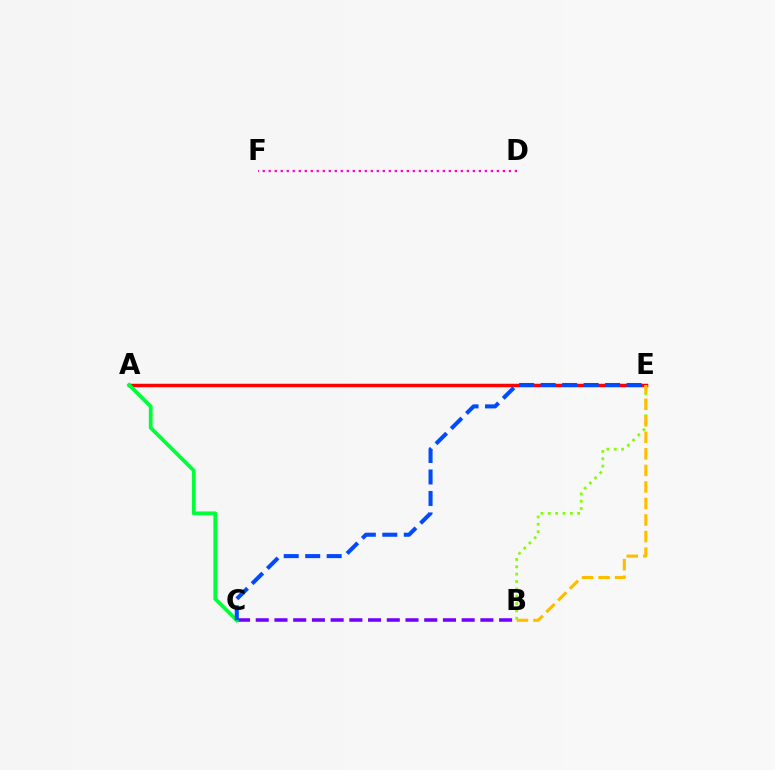{('A', 'E'): [{'color': '#00fff6', 'line_style': 'dashed', 'thickness': 2.08}, {'color': '#ff0000', 'line_style': 'solid', 'thickness': 2.51}], ('B', 'C'): [{'color': '#7200ff', 'line_style': 'dashed', 'thickness': 2.54}], ('B', 'E'): [{'color': '#84ff00', 'line_style': 'dotted', 'thickness': 2.0}, {'color': '#ffbd00', 'line_style': 'dashed', 'thickness': 2.25}], ('A', 'C'): [{'color': '#00ff39', 'line_style': 'solid', 'thickness': 2.72}], ('D', 'F'): [{'color': '#ff00cf', 'line_style': 'dotted', 'thickness': 1.63}], ('C', 'E'): [{'color': '#004bff', 'line_style': 'dashed', 'thickness': 2.92}]}